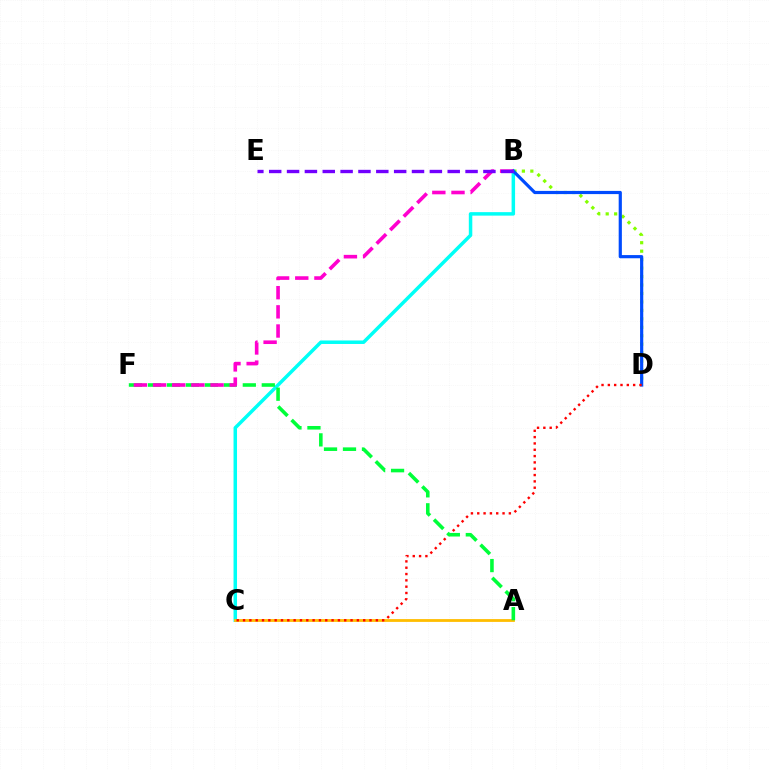{('B', 'D'): [{'color': '#84ff00', 'line_style': 'dotted', 'thickness': 2.3}, {'color': '#004bff', 'line_style': 'solid', 'thickness': 2.29}], ('B', 'C'): [{'color': '#00fff6', 'line_style': 'solid', 'thickness': 2.51}], ('A', 'C'): [{'color': '#ffbd00', 'line_style': 'solid', 'thickness': 2.01}], ('C', 'D'): [{'color': '#ff0000', 'line_style': 'dotted', 'thickness': 1.72}], ('A', 'F'): [{'color': '#00ff39', 'line_style': 'dashed', 'thickness': 2.58}], ('B', 'F'): [{'color': '#ff00cf', 'line_style': 'dashed', 'thickness': 2.6}], ('B', 'E'): [{'color': '#7200ff', 'line_style': 'dashed', 'thickness': 2.43}]}